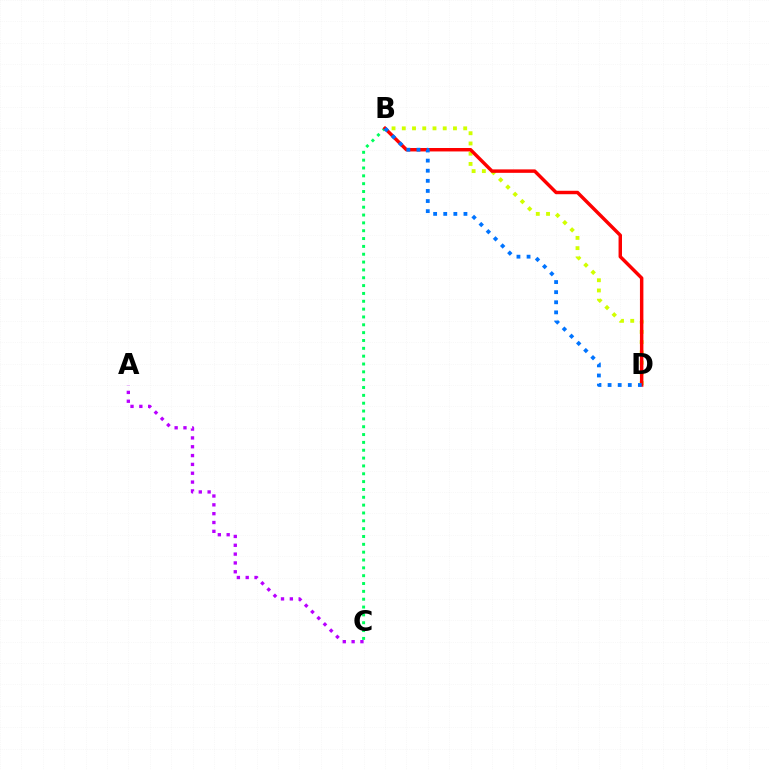{('B', 'C'): [{'color': '#00ff5c', 'line_style': 'dotted', 'thickness': 2.13}], ('B', 'D'): [{'color': '#d1ff00', 'line_style': 'dotted', 'thickness': 2.78}, {'color': '#ff0000', 'line_style': 'solid', 'thickness': 2.48}, {'color': '#0074ff', 'line_style': 'dotted', 'thickness': 2.75}], ('A', 'C'): [{'color': '#b900ff', 'line_style': 'dotted', 'thickness': 2.4}]}